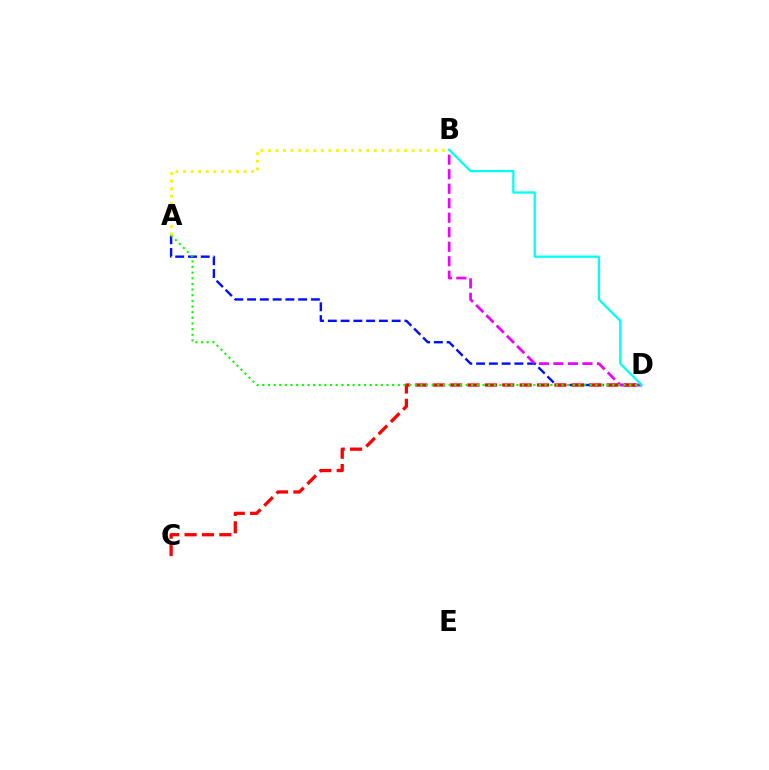{('A', 'D'): [{'color': '#0010ff', 'line_style': 'dashed', 'thickness': 1.73}, {'color': '#08ff00', 'line_style': 'dotted', 'thickness': 1.53}], ('B', 'D'): [{'color': '#ee00ff', 'line_style': 'dashed', 'thickness': 1.97}, {'color': '#00fff6', 'line_style': 'solid', 'thickness': 1.64}], ('C', 'D'): [{'color': '#ff0000', 'line_style': 'dashed', 'thickness': 2.36}], ('A', 'B'): [{'color': '#fcf500', 'line_style': 'dotted', 'thickness': 2.05}]}